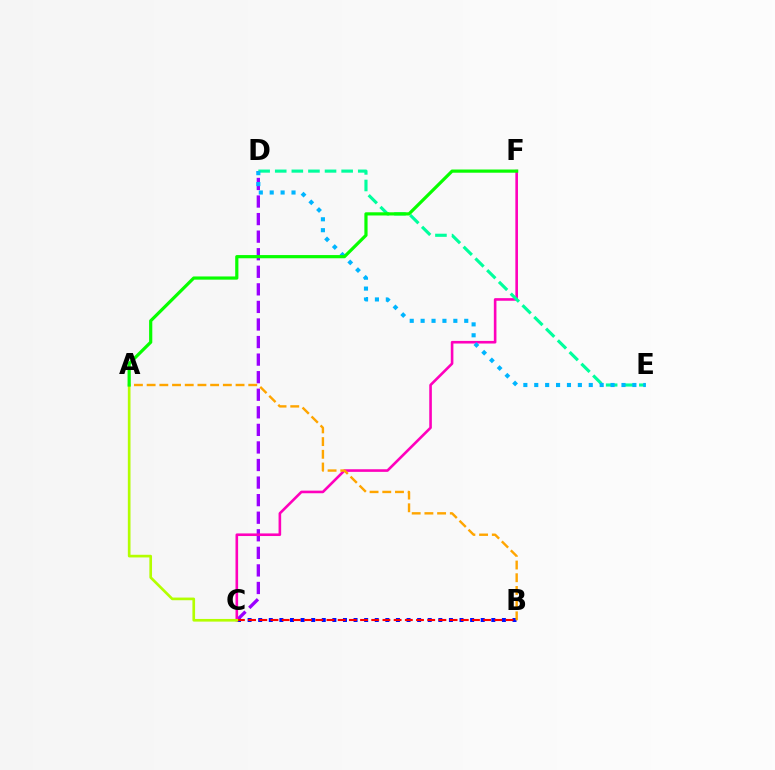{('B', 'C'): [{'color': '#0010ff', 'line_style': 'dotted', 'thickness': 2.88}, {'color': '#ff0000', 'line_style': 'dashed', 'thickness': 1.52}], ('C', 'D'): [{'color': '#9b00ff', 'line_style': 'dashed', 'thickness': 2.39}], ('C', 'F'): [{'color': '#ff00bd', 'line_style': 'solid', 'thickness': 1.88}], ('D', 'E'): [{'color': '#00ff9d', 'line_style': 'dashed', 'thickness': 2.26}, {'color': '#00b5ff', 'line_style': 'dotted', 'thickness': 2.96}], ('A', 'C'): [{'color': '#b3ff00', 'line_style': 'solid', 'thickness': 1.92}], ('A', 'B'): [{'color': '#ffa500', 'line_style': 'dashed', 'thickness': 1.73}], ('A', 'F'): [{'color': '#08ff00', 'line_style': 'solid', 'thickness': 2.3}]}